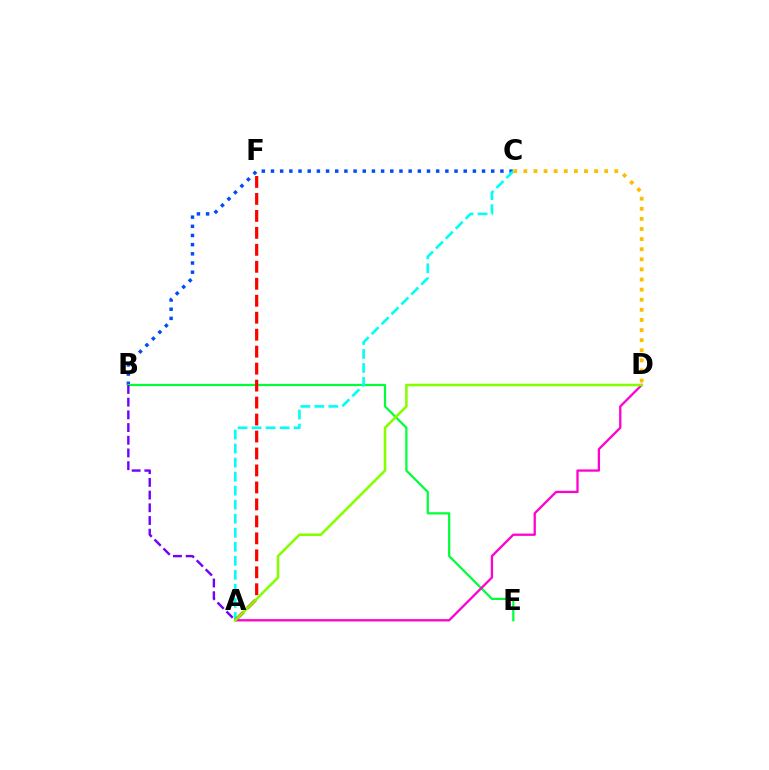{('B', 'C'): [{'color': '#004bff', 'line_style': 'dotted', 'thickness': 2.49}], ('B', 'E'): [{'color': '#00ff39', 'line_style': 'solid', 'thickness': 1.6}], ('A', 'C'): [{'color': '#00fff6', 'line_style': 'dashed', 'thickness': 1.91}], ('A', 'D'): [{'color': '#ff00cf', 'line_style': 'solid', 'thickness': 1.65}, {'color': '#84ff00', 'line_style': 'solid', 'thickness': 1.85}], ('A', 'F'): [{'color': '#ff0000', 'line_style': 'dashed', 'thickness': 2.31}], ('A', 'B'): [{'color': '#7200ff', 'line_style': 'dashed', 'thickness': 1.73}], ('C', 'D'): [{'color': '#ffbd00', 'line_style': 'dotted', 'thickness': 2.75}]}